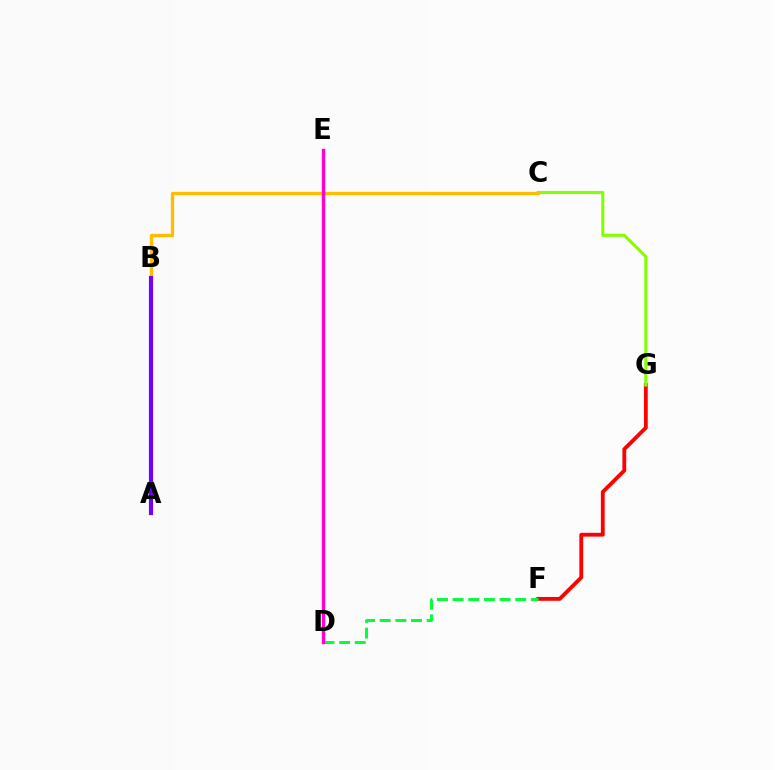{('F', 'G'): [{'color': '#ff0000', 'line_style': 'solid', 'thickness': 2.75}], ('C', 'G'): [{'color': '#84ff00', 'line_style': 'solid', 'thickness': 2.23}], ('D', 'E'): [{'color': '#004bff', 'line_style': 'dotted', 'thickness': 1.98}, {'color': '#00fff6', 'line_style': 'dashed', 'thickness': 1.83}, {'color': '#ff00cf', 'line_style': 'solid', 'thickness': 2.43}], ('B', 'C'): [{'color': '#ffbd00', 'line_style': 'solid', 'thickness': 2.4}], ('A', 'B'): [{'color': '#7200ff', 'line_style': 'solid', 'thickness': 2.98}], ('D', 'F'): [{'color': '#00ff39', 'line_style': 'dashed', 'thickness': 2.13}]}